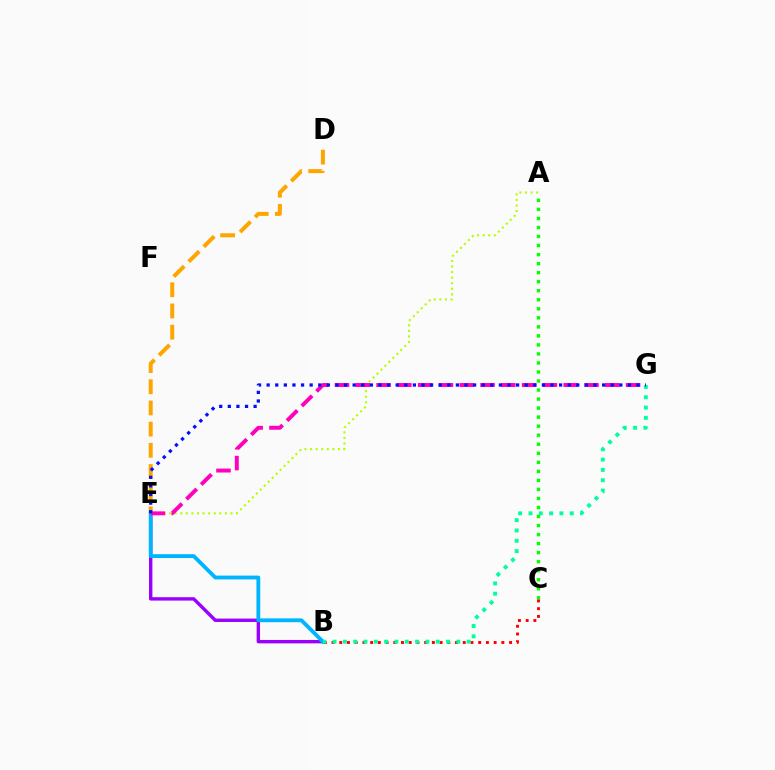{('D', 'E'): [{'color': '#ffa500', 'line_style': 'dashed', 'thickness': 2.88}], ('A', 'C'): [{'color': '#08ff00', 'line_style': 'dotted', 'thickness': 2.45}], ('B', 'E'): [{'color': '#9b00ff', 'line_style': 'solid', 'thickness': 2.44}, {'color': '#00b5ff', 'line_style': 'solid', 'thickness': 2.76}], ('A', 'E'): [{'color': '#b3ff00', 'line_style': 'dotted', 'thickness': 1.52}], ('B', 'C'): [{'color': '#ff0000', 'line_style': 'dotted', 'thickness': 2.1}], ('E', 'G'): [{'color': '#ff00bd', 'line_style': 'dashed', 'thickness': 2.82}, {'color': '#0010ff', 'line_style': 'dotted', 'thickness': 2.34}], ('B', 'G'): [{'color': '#00ff9d', 'line_style': 'dotted', 'thickness': 2.8}]}